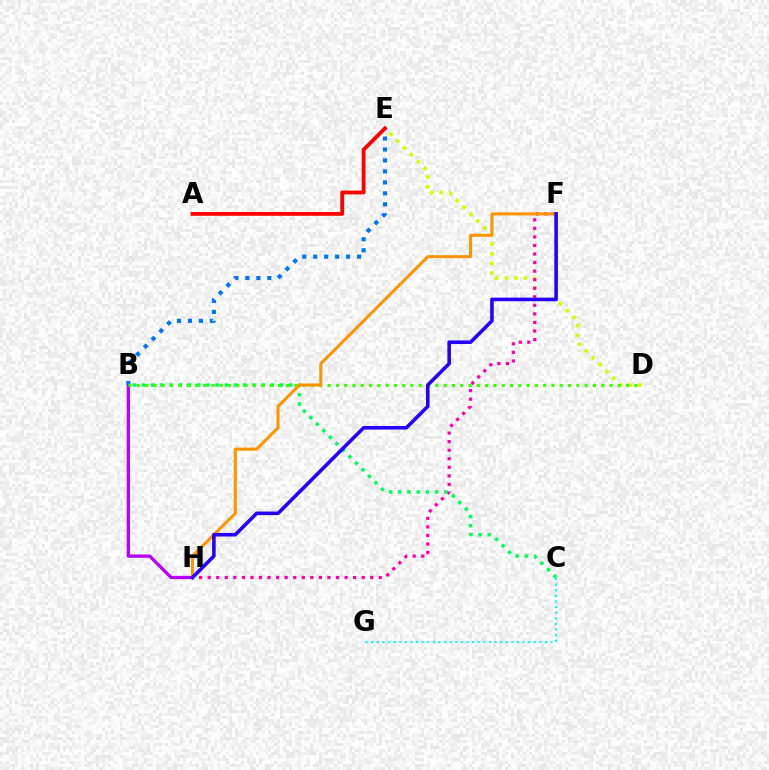{('B', 'H'): [{'color': '#b900ff', 'line_style': 'solid', 'thickness': 2.36}], ('D', 'E'): [{'color': '#d1ff00', 'line_style': 'dotted', 'thickness': 2.62}], ('F', 'H'): [{'color': '#ff00ac', 'line_style': 'dotted', 'thickness': 2.32}, {'color': '#ff9400', 'line_style': 'solid', 'thickness': 2.19}, {'color': '#2500ff', 'line_style': 'solid', 'thickness': 2.58}], ('B', 'C'): [{'color': '#00ff5c', 'line_style': 'dotted', 'thickness': 2.5}], ('B', 'E'): [{'color': '#0074ff', 'line_style': 'dotted', 'thickness': 2.98}], ('B', 'D'): [{'color': '#3dff00', 'line_style': 'dotted', 'thickness': 2.25}], ('C', 'G'): [{'color': '#00fff6', 'line_style': 'dotted', 'thickness': 1.52}], ('A', 'E'): [{'color': '#ff0000', 'line_style': 'solid', 'thickness': 2.74}]}